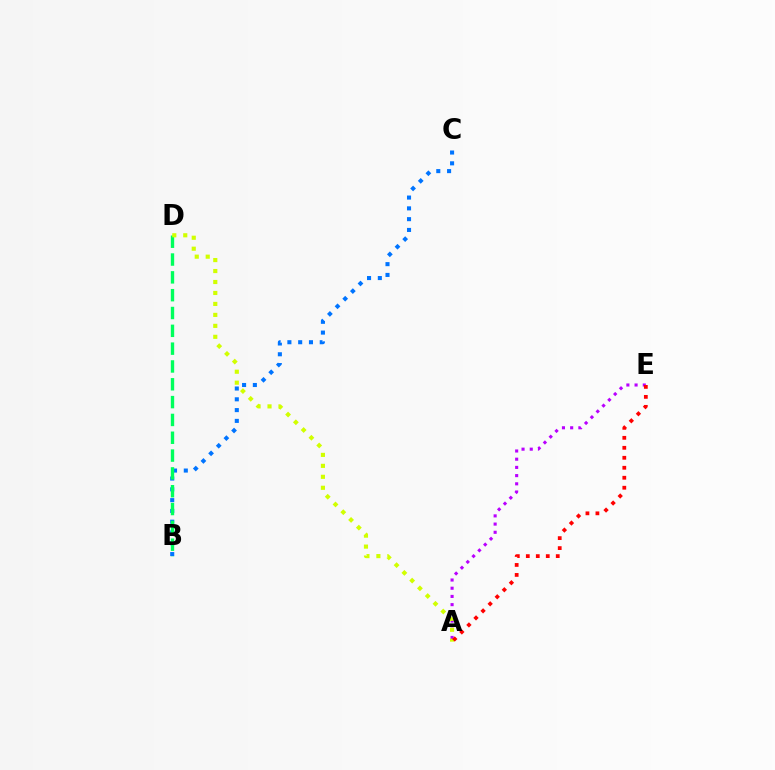{('B', 'C'): [{'color': '#0074ff', 'line_style': 'dotted', 'thickness': 2.93}], ('A', 'E'): [{'color': '#b900ff', 'line_style': 'dotted', 'thickness': 2.23}, {'color': '#ff0000', 'line_style': 'dotted', 'thickness': 2.71}], ('B', 'D'): [{'color': '#00ff5c', 'line_style': 'dashed', 'thickness': 2.42}], ('A', 'D'): [{'color': '#d1ff00', 'line_style': 'dotted', 'thickness': 2.98}]}